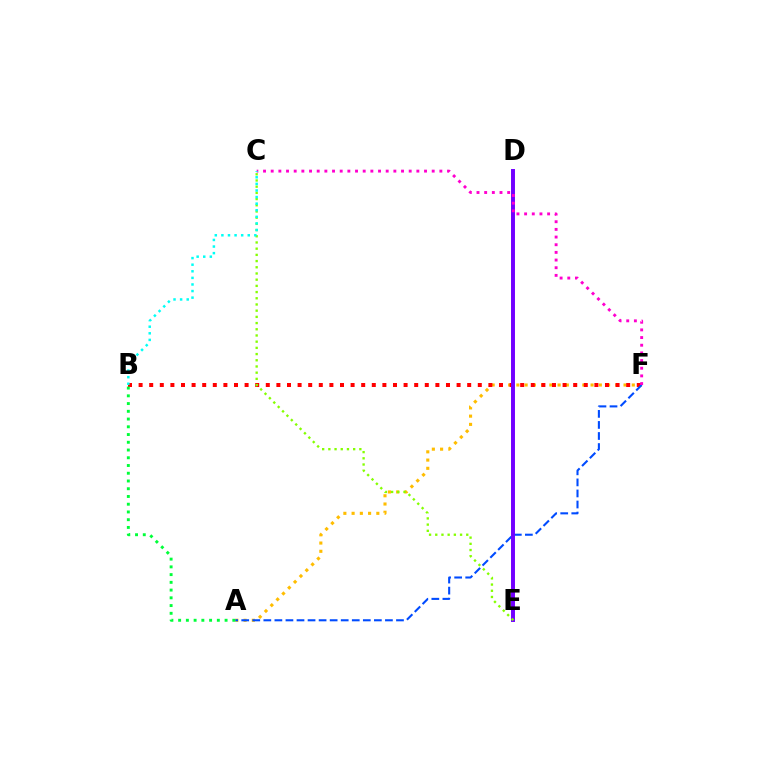{('A', 'F'): [{'color': '#ffbd00', 'line_style': 'dotted', 'thickness': 2.24}, {'color': '#004bff', 'line_style': 'dashed', 'thickness': 1.5}], ('B', 'F'): [{'color': '#ff0000', 'line_style': 'dotted', 'thickness': 2.88}], ('D', 'E'): [{'color': '#7200ff', 'line_style': 'solid', 'thickness': 2.84}], ('C', 'F'): [{'color': '#ff00cf', 'line_style': 'dotted', 'thickness': 2.08}], ('C', 'E'): [{'color': '#84ff00', 'line_style': 'dotted', 'thickness': 1.68}], ('B', 'C'): [{'color': '#00fff6', 'line_style': 'dotted', 'thickness': 1.79}], ('A', 'B'): [{'color': '#00ff39', 'line_style': 'dotted', 'thickness': 2.1}]}